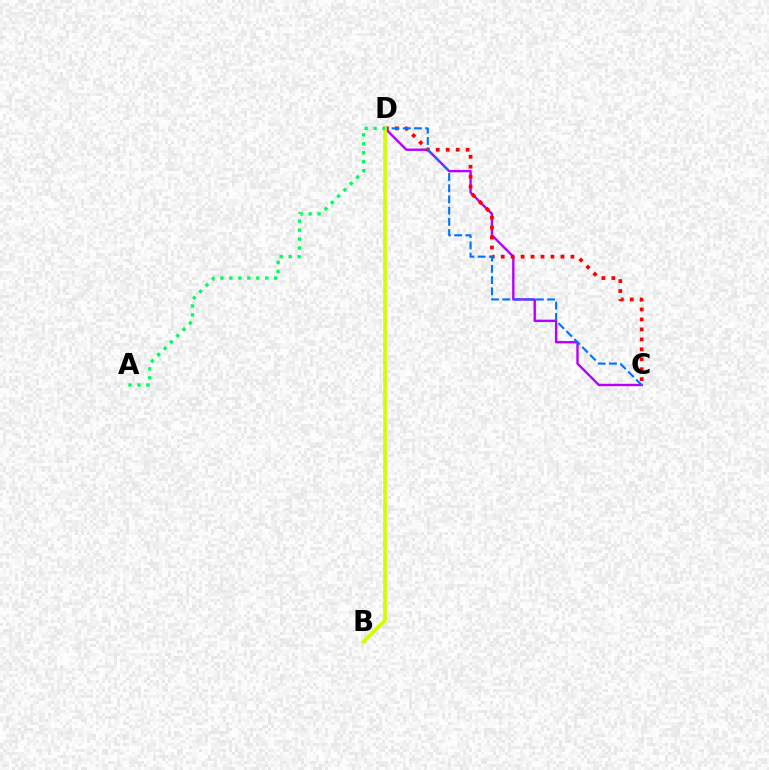{('C', 'D'): [{'color': '#b900ff', 'line_style': 'solid', 'thickness': 1.73}, {'color': '#ff0000', 'line_style': 'dotted', 'thickness': 2.71}, {'color': '#0074ff', 'line_style': 'dashed', 'thickness': 1.52}], ('B', 'D'): [{'color': '#d1ff00', 'line_style': 'solid', 'thickness': 2.63}], ('A', 'D'): [{'color': '#00ff5c', 'line_style': 'dotted', 'thickness': 2.43}]}